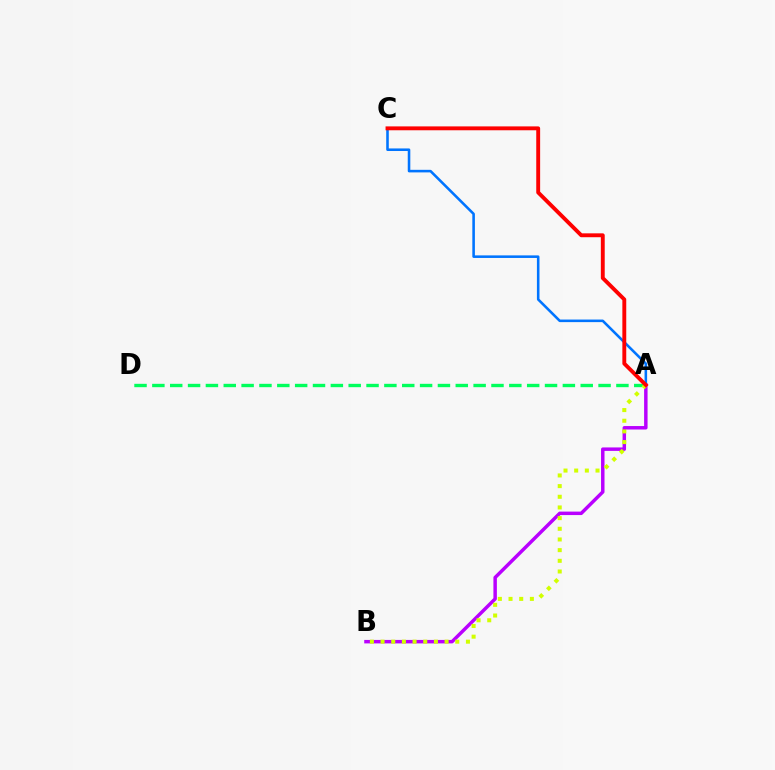{('A', 'D'): [{'color': '#00ff5c', 'line_style': 'dashed', 'thickness': 2.42}], ('A', 'B'): [{'color': '#b900ff', 'line_style': 'solid', 'thickness': 2.49}, {'color': '#d1ff00', 'line_style': 'dotted', 'thickness': 2.9}], ('A', 'C'): [{'color': '#0074ff', 'line_style': 'solid', 'thickness': 1.85}, {'color': '#ff0000', 'line_style': 'solid', 'thickness': 2.79}]}